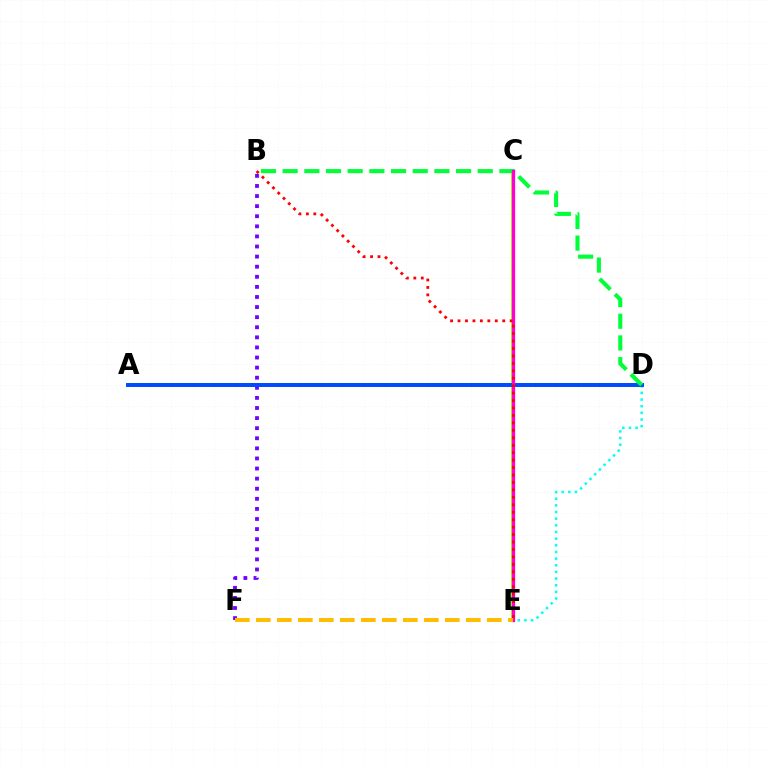{('C', 'E'): [{'color': '#84ff00', 'line_style': 'solid', 'thickness': 2.63}, {'color': '#ff00cf', 'line_style': 'solid', 'thickness': 2.35}], ('D', 'E'): [{'color': '#00fff6', 'line_style': 'dotted', 'thickness': 1.81}], ('B', 'F'): [{'color': '#7200ff', 'line_style': 'dotted', 'thickness': 2.74}], ('A', 'D'): [{'color': '#004bff', 'line_style': 'solid', 'thickness': 2.86}], ('B', 'D'): [{'color': '#00ff39', 'line_style': 'dashed', 'thickness': 2.94}], ('E', 'F'): [{'color': '#ffbd00', 'line_style': 'dashed', 'thickness': 2.85}], ('B', 'E'): [{'color': '#ff0000', 'line_style': 'dotted', 'thickness': 2.02}]}